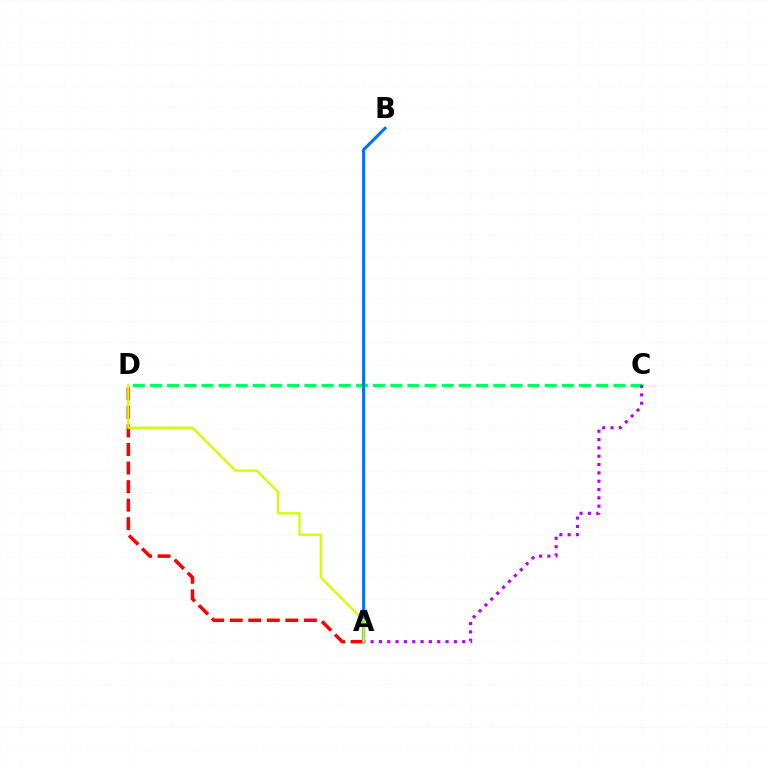{('A', 'D'): [{'color': '#ff0000', 'line_style': 'dashed', 'thickness': 2.52}, {'color': '#d1ff00', 'line_style': 'solid', 'thickness': 1.68}], ('C', 'D'): [{'color': '#00ff5c', 'line_style': 'dashed', 'thickness': 2.33}], ('A', 'C'): [{'color': '#b900ff', 'line_style': 'dotted', 'thickness': 2.26}], ('A', 'B'): [{'color': '#0074ff', 'line_style': 'solid', 'thickness': 2.24}]}